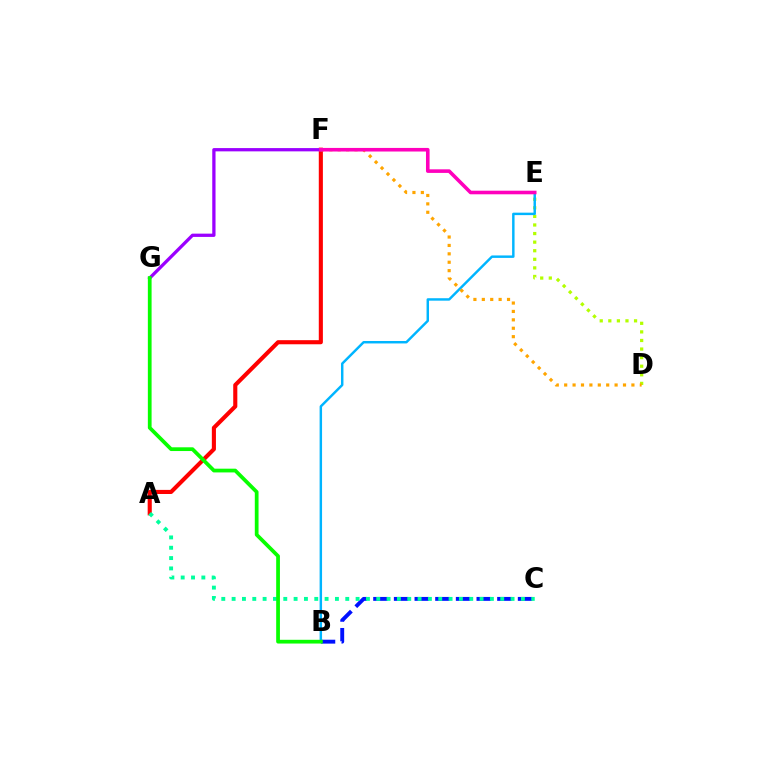{('A', 'F'): [{'color': '#ff0000', 'line_style': 'solid', 'thickness': 2.95}], ('F', 'G'): [{'color': '#9b00ff', 'line_style': 'solid', 'thickness': 2.36}], ('B', 'C'): [{'color': '#0010ff', 'line_style': 'dashed', 'thickness': 2.81}], ('D', 'E'): [{'color': '#b3ff00', 'line_style': 'dotted', 'thickness': 2.33}], ('B', 'E'): [{'color': '#00b5ff', 'line_style': 'solid', 'thickness': 1.77}], ('D', 'F'): [{'color': '#ffa500', 'line_style': 'dotted', 'thickness': 2.28}], ('A', 'C'): [{'color': '#00ff9d', 'line_style': 'dotted', 'thickness': 2.81}], ('B', 'G'): [{'color': '#08ff00', 'line_style': 'solid', 'thickness': 2.69}], ('E', 'F'): [{'color': '#ff00bd', 'line_style': 'solid', 'thickness': 2.59}]}